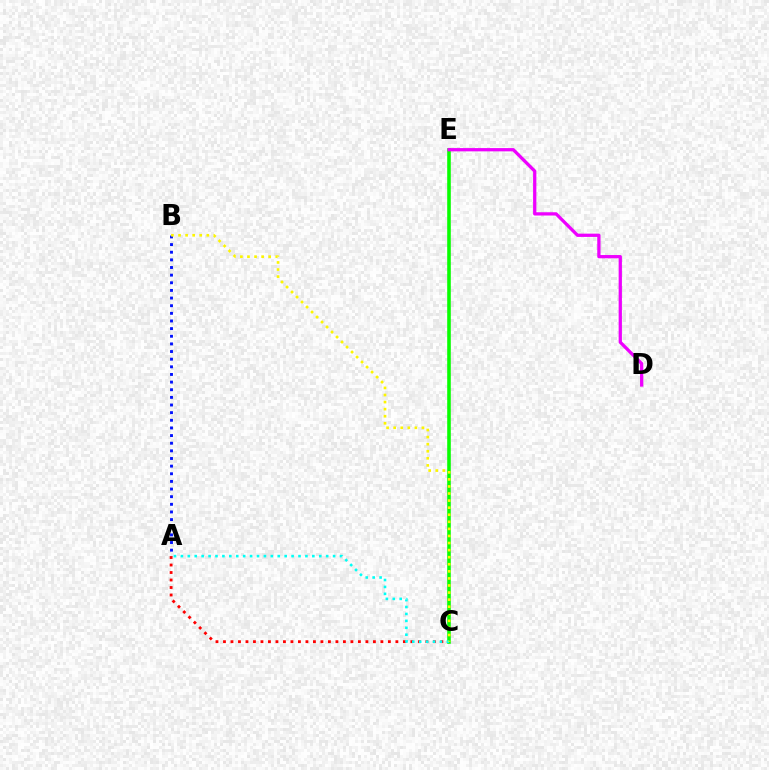{('A', 'B'): [{'color': '#0010ff', 'line_style': 'dotted', 'thickness': 2.08}], ('A', 'C'): [{'color': '#ff0000', 'line_style': 'dotted', 'thickness': 2.04}, {'color': '#00fff6', 'line_style': 'dotted', 'thickness': 1.88}], ('C', 'E'): [{'color': '#08ff00', 'line_style': 'solid', 'thickness': 2.58}], ('B', 'C'): [{'color': '#fcf500', 'line_style': 'dotted', 'thickness': 1.92}], ('D', 'E'): [{'color': '#ee00ff', 'line_style': 'solid', 'thickness': 2.35}]}